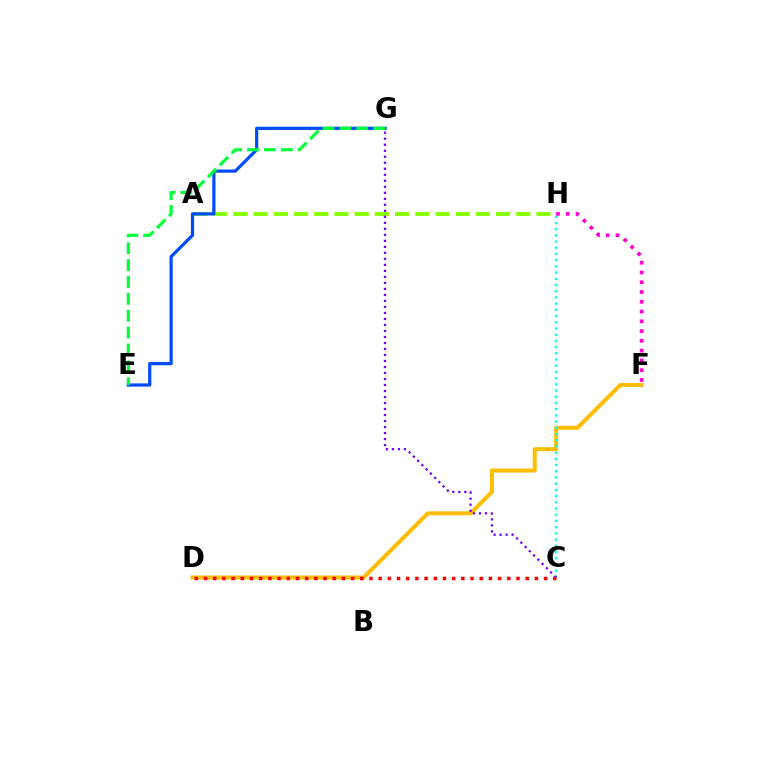{('A', 'H'): [{'color': '#84ff00', 'line_style': 'dashed', 'thickness': 2.74}], ('D', 'F'): [{'color': '#ffbd00', 'line_style': 'solid', 'thickness': 2.89}], ('E', 'G'): [{'color': '#004bff', 'line_style': 'solid', 'thickness': 2.3}, {'color': '#00ff39', 'line_style': 'dashed', 'thickness': 2.29}], ('C', 'H'): [{'color': '#00fff6', 'line_style': 'dotted', 'thickness': 1.69}], ('F', 'H'): [{'color': '#ff00cf', 'line_style': 'dotted', 'thickness': 2.65}], ('C', 'G'): [{'color': '#7200ff', 'line_style': 'dotted', 'thickness': 1.63}], ('C', 'D'): [{'color': '#ff0000', 'line_style': 'dotted', 'thickness': 2.5}]}